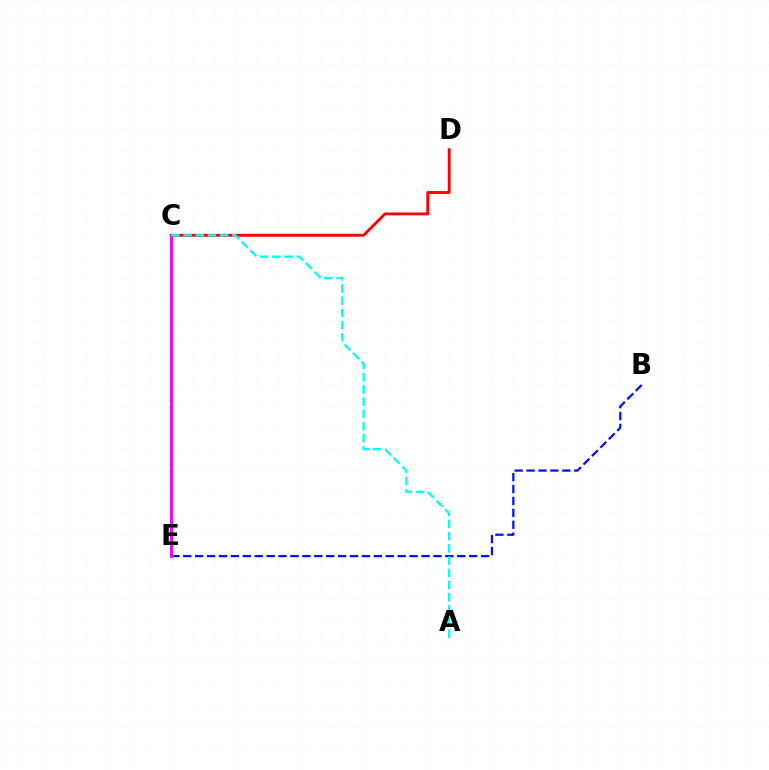{('C', 'D'): [{'color': '#ff0000', 'line_style': 'solid', 'thickness': 2.06}], ('C', 'E'): [{'color': '#08ff00', 'line_style': 'dotted', 'thickness': 1.72}, {'color': '#fcf500', 'line_style': 'dashed', 'thickness': 1.52}, {'color': '#ee00ff', 'line_style': 'solid', 'thickness': 2.04}], ('B', 'E'): [{'color': '#0010ff', 'line_style': 'dashed', 'thickness': 1.62}], ('A', 'C'): [{'color': '#00fff6', 'line_style': 'dashed', 'thickness': 1.66}]}